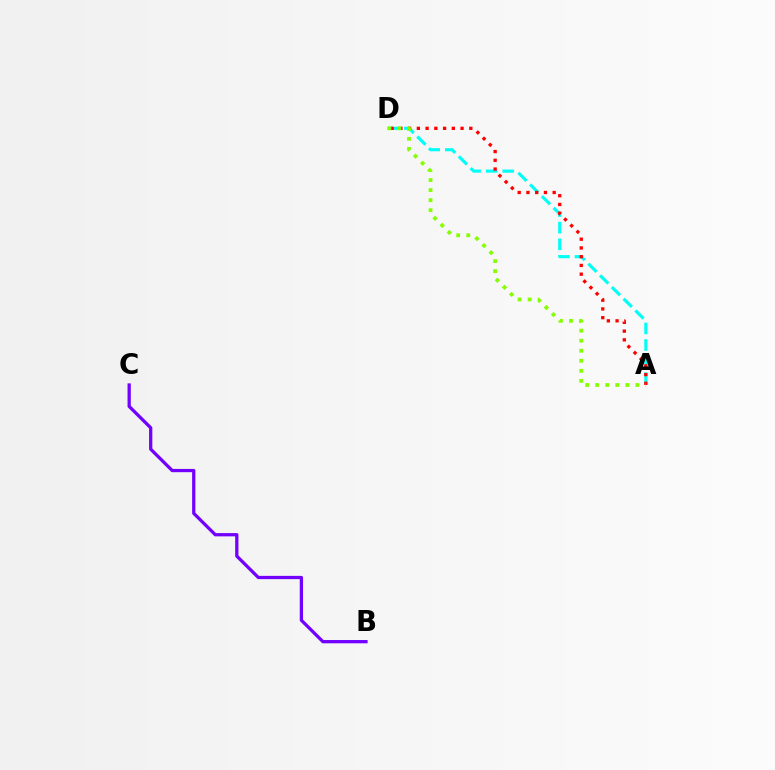{('A', 'D'): [{'color': '#00fff6', 'line_style': 'dashed', 'thickness': 2.25}, {'color': '#ff0000', 'line_style': 'dotted', 'thickness': 2.38}, {'color': '#84ff00', 'line_style': 'dotted', 'thickness': 2.73}], ('B', 'C'): [{'color': '#7200ff', 'line_style': 'solid', 'thickness': 2.35}]}